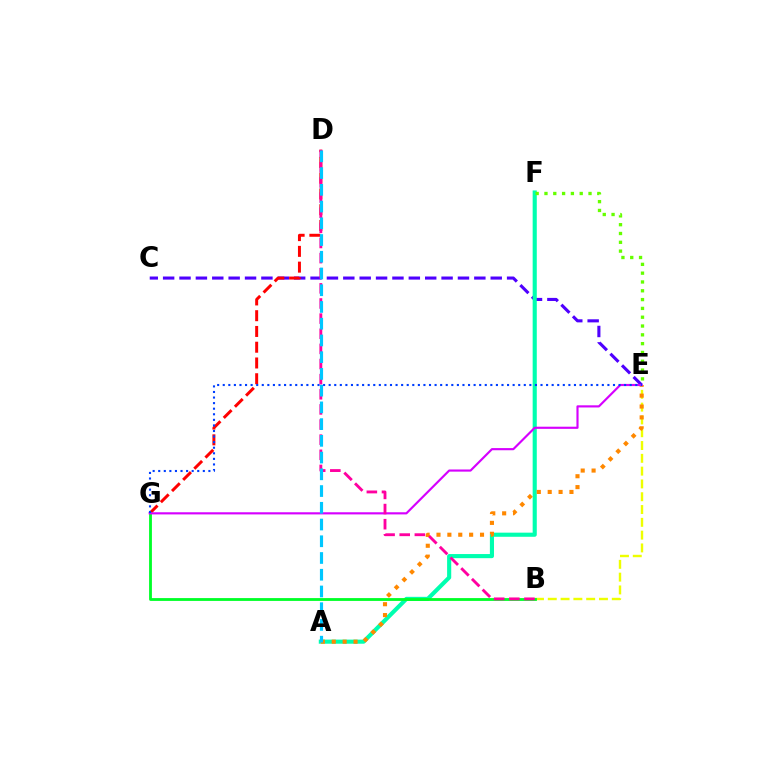{('C', 'E'): [{'color': '#4f00ff', 'line_style': 'dashed', 'thickness': 2.23}], ('A', 'F'): [{'color': '#00ffaf', 'line_style': 'solid', 'thickness': 2.97}], ('B', 'E'): [{'color': '#eeff00', 'line_style': 'dashed', 'thickness': 1.74}], ('D', 'G'): [{'color': '#ff0000', 'line_style': 'dashed', 'thickness': 2.14}], ('B', 'G'): [{'color': '#00ff27', 'line_style': 'solid', 'thickness': 2.03}], ('A', 'E'): [{'color': '#ff8800', 'line_style': 'dotted', 'thickness': 2.96}], ('E', 'F'): [{'color': '#66ff00', 'line_style': 'dotted', 'thickness': 2.39}], ('E', 'G'): [{'color': '#d600ff', 'line_style': 'solid', 'thickness': 1.55}, {'color': '#003fff', 'line_style': 'dotted', 'thickness': 1.51}], ('B', 'D'): [{'color': '#ff00a0', 'line_style': 'dashed', 'thickness': 2.06}], ('A', 'D'): [{'color': '#00c7ff', 'line_style': 'dashed', 'thickness': 2.27}]}